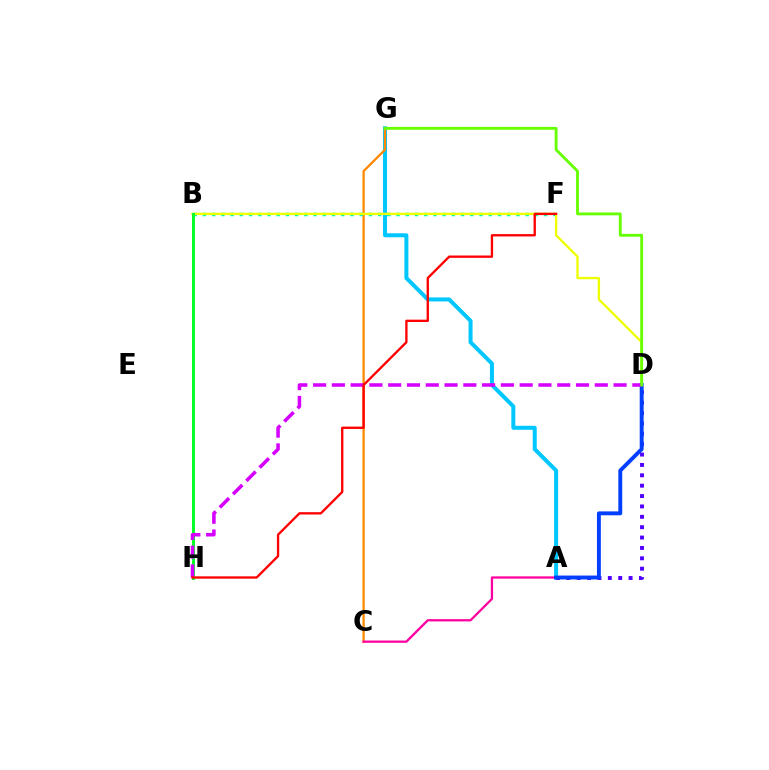{('A', 'G'): [{'color': '#00c7ff', 'line_style': 'solid', 'thickness': 2.88}], ('C', 'G'): [{'color': '#ff8800', 'line_style': 'solid', 'thickness': 1.64}], ('B', 'F'): [{'color': '#00ffaf', 'line_style': 'dotted', 'thickness': 2.5}], ('B', 'D'): [{'color': '#eeff00', 'line_style': 'solid', 'thickness': 1.67}], ('A', 'D'): [{'color': '#4f00ff', 'line_style': 'dotted', 'thickness': 2.82}, {'color': '#003fff', 'line_style': 'solid', 'thickness': 2.8}], ('A', 'C'): [{'color': '#ff00a0', 'line_style': 'solid', 'thickness': 1.63}], ('B', 'H'): [{'color': '#00ff27', 'line_style': 'solid', 'thickness': 2.11}], ('D', 'H'): [{'color': '#d600ff', 'line_style': 'dashed', 'thickness': 2.55}], ('F', 'H'): [{'color': '#ff0000', 'line_style': 'solid', 'thickness': 1.68}], ('D', 'G'): [{'color': '#66ff00', 'line_style': 'solid', 'thickness': 2.04}]}